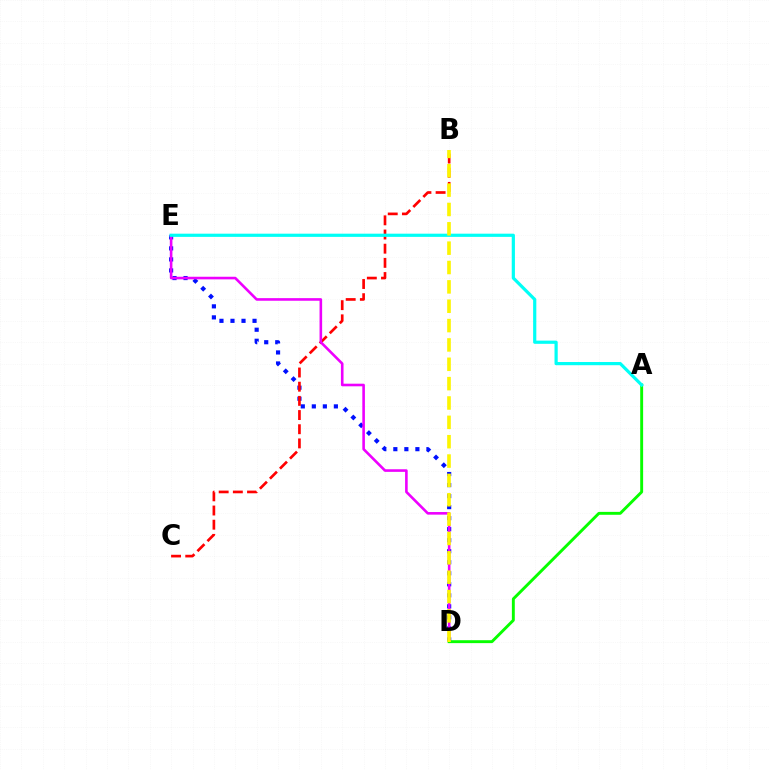{('D', 'E'): [{'color': '#0010ff', 'line_style': 'dotted', 'thickness': 3.0}, {'color': '#ee00ff', 'line_style': 'solid', 'thickness': 1.88}], ('B', 'C'): [{'color': '#ff0000', 'line_style': 'dashed', 'thickness': 1.93}], ('A', 'D'): [{'color': '#08ff00', 'line_style': 'solid', 'thickness': 2.09}], ('A', 'E'): [{'color': '#00fff6', 'line_style': 'solid', 'thickness': 2.3}], ('B', 'D'): [{'color': '#fcf500', 'line_style': 'dashed', 'thickness': 2.63}]}